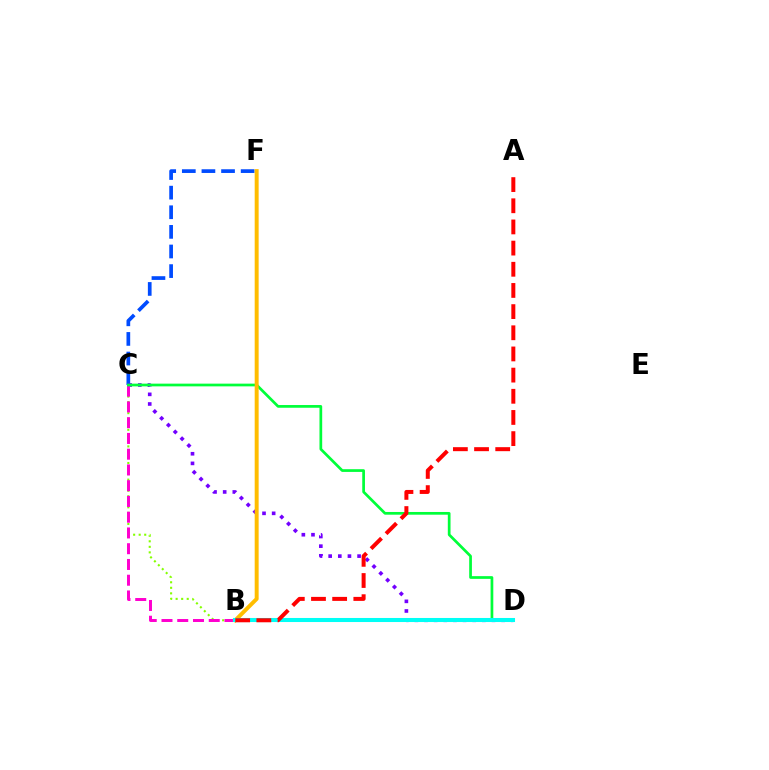{('B', 'C'): [{'color': '#84ff00', 'line_style': 'dotted', 'thickness': 1.5}, {'color': '#ff00cf', 'line_style': 'dashed', 'thickness': 2.14}], ('C', 'F'): [{'color': '#004bff', 'line_style': 'dashed', 'thickness': 2.66}], ('C', 'D'): [{'color': '#7200ff', 'line_style': 'dotted', 'thickness': 2.62}, {'color': '#00ff39', 'line_style': 'solid', 'thickness': 1.96}], ('B', 'F'): [{'color': '#ffbd00', 'line_style': 'solid', 'thickness': 2.84}], ('B', 'D'): [{'color': '#00fff6', 'line_style': 'solid', 'thickness': 2.92}], ('A', 'B'): [{'color': '#ff0000', 'line_style': 'dashed', 'thickness': 2.88}]}